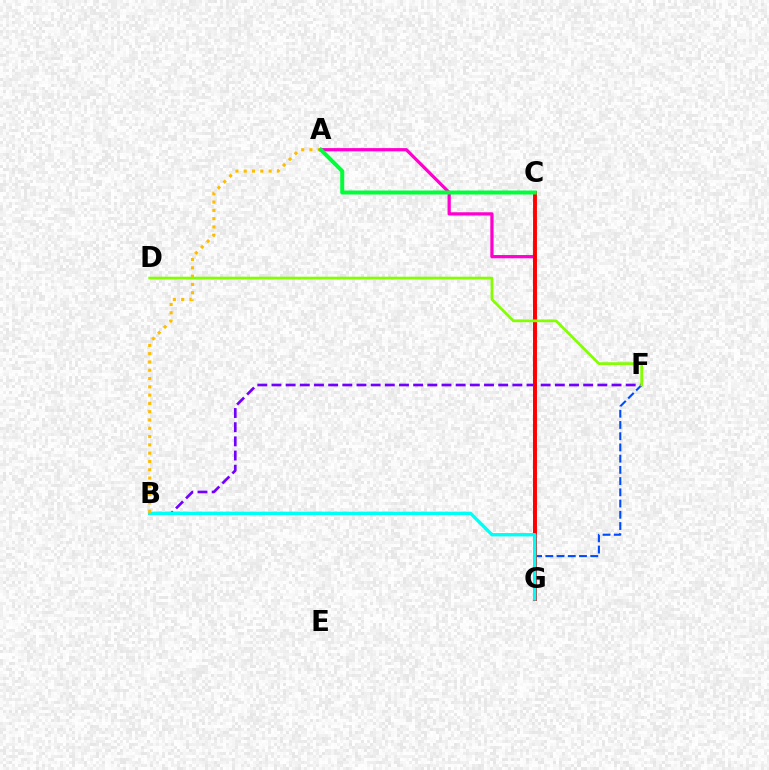{('F', 'G'): [{'color': '#004bff', 'line_style': 'dashed', 'thickness': 1.53}], ('A', 'G'): [{'color': '#ff00cf', 'line_style': 'solid', 'thickness': 2.34}], ('B', 'F'): [{'color': '#7200ff', 'line_style': 'dashed', 'thickness': 1.92}], ('C', 'G'): [{'color': '#ff0000', 'line_style': 'solid', 'thickness': 2.8}], ('B', 'G'): [{'color': '#00fff6', 'line_style': 'solid', 'thickness': 2.42}], ('A', 'B'): [{'color': '#ffbd00', 'line_style': 'dotted', 'thickness': 2.25}], ('D', 'F'): [{'color': '#84ff00', 'line_style': 'solid', 'thickness': 1.97}], ('A', 'C'): [{'color': '#00ff39', 'line_style': 'solid', 'thickness': 2.88}]}